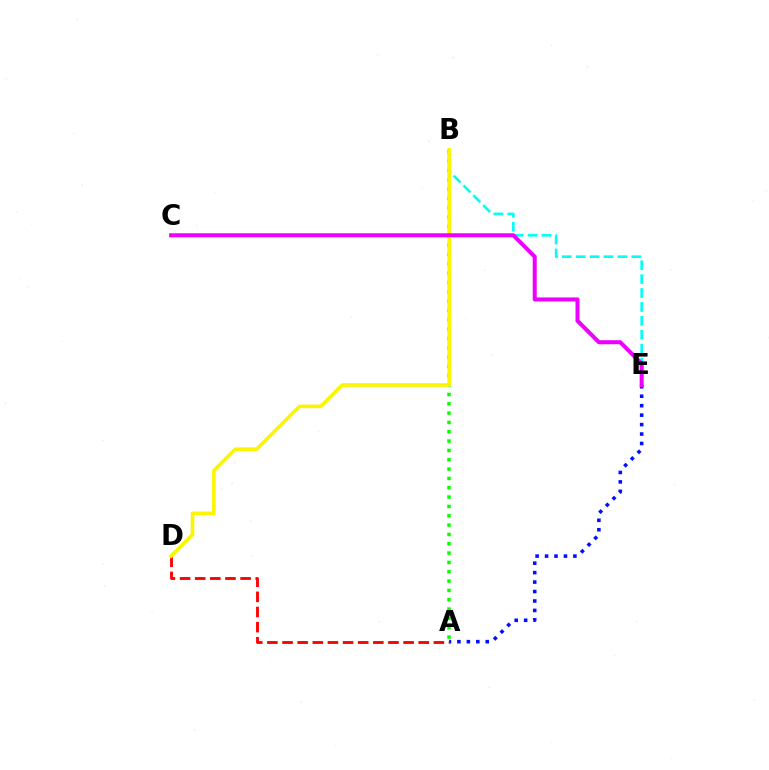{('A', 'B'): [{'color': '#08ff00', 'line_style': 'dotted', 'thickness': 2.54}], ('A', 'D'): [{'color': '#ff0000', 'line_style': 'dashed', 'thickness': 2.06}], ('A', 'E'): [{'color': '#0010ff', 'line_style': 'dotted', 'thickness': 2.57}], ('B', 'E'): [{'color': '#00fff6', 'line_style': 'dashed', 'thickness': 1.89}], ('B', 'D'): [{'color': '#fcf500', 'line_style': 'solid', 'thickness': 2.6}], ('C', 'E'): [{'color': '#ee00ff', 'line_style': 'solid', 'thickness': 2.9}]}